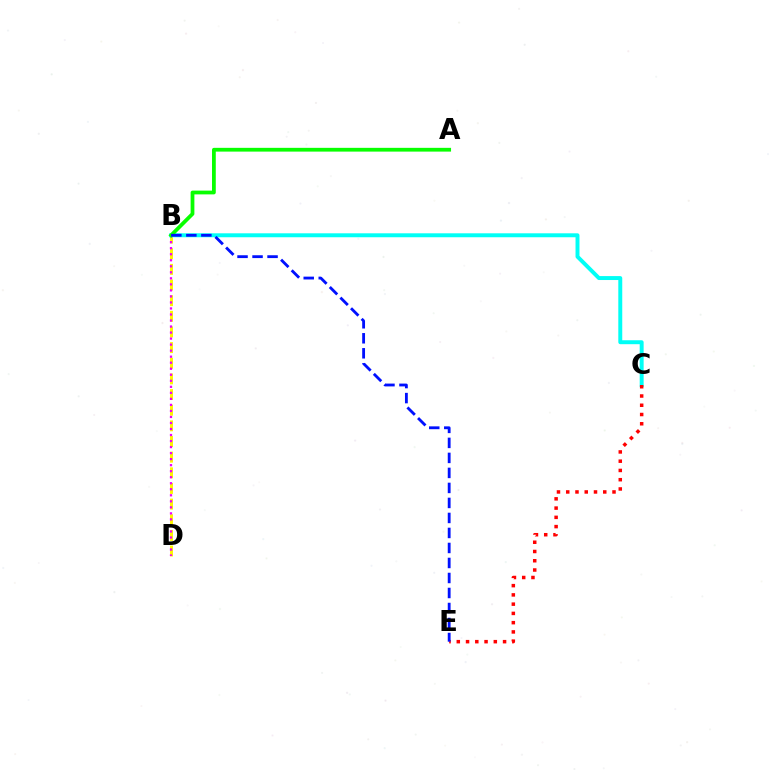{('B', 'D'): [{'color': '#fcf500', 'line_style': 'dashed', 'thickness': 2.13}, {'color': '#ee00ff', 'line_style': 'dotted', 'thickness': 1.64}], ('B', 'C'): [{'color': '#00fff6', 'line_style': 'solid', 'thickness': 2.84}], ('C', 'E'): [{'color': '#ff0000', 'line_style': 'dotted', 'thickness': 2.51}], ('A', 'B'): [{'color': '#08ff00', 'line_style': 'solid', 'thickness': 2.71}], ('B', 'E'): [{'color': '#0010ff', 'line_style': 'dashed', 'thickness': 2.04}]}